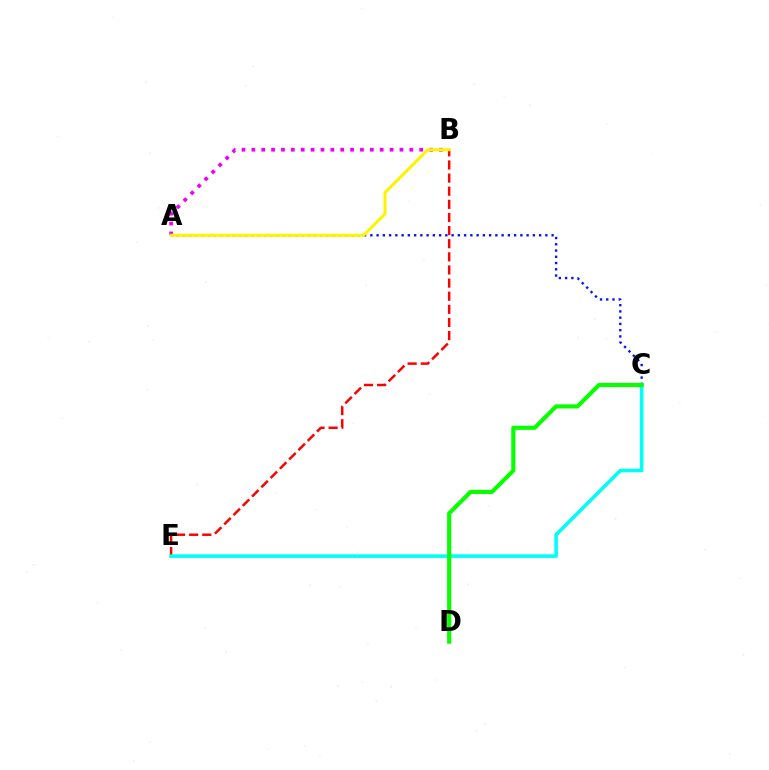{('B', 'E'): [{'color': '#ff0000', 'line_style': 'dashed', 'thickness': 1.78}], ('A', 'C'): [{'color': '#0010ff', 'line_style': 'dotted', 'thickness': 1.7}], ('C', 'E'): [{'color': '#00fff6', 'line_style': 'solid', 'thickness': 2.58}], ('A', 'B'): [{'color': '#ee00ff', 'line_style': 'dotted', 'thickness': 2.68}, {'color': '#fcf500', 'line_style': 'solid', 'thickness': 2.18}], ('C', 'D'): [{'color': '#08ff00', 'line_style': 'solid', 'thickness': 2.98}]}